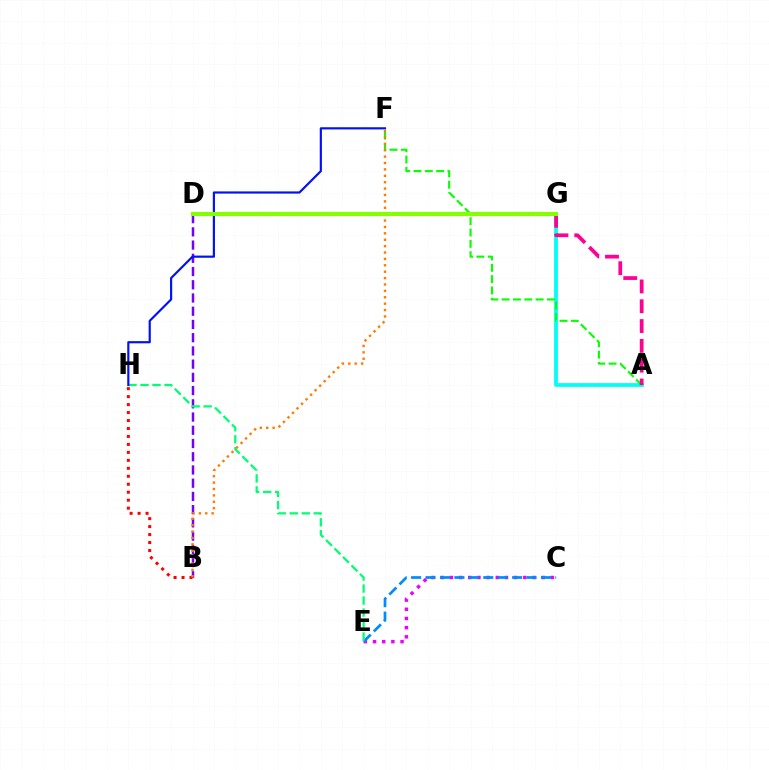{('C', 'E'): [{'color': '#ee00ff', 'line_style': 'dotted', 'thickness': 2.49}, {'color': '#008cff', 'line_style': 'dashed', 'thickness': 1.96}], ('A', 'G'): [{'color': '#00fff6', 'line_style': 'solid', 'thickness': 2.72}, {'color': '#ff0094', 'line_style': 'dashed', 'thickness': 2.69}], ('B', 'D'): [{'color': '#7200ff', 'line_style': 'dashed', 'thickness': 1.8}], ('D', 'G'): [{'color': '#fcf500', 'line_style': 'dashed', 'thickness': 1.66}, {'color': '#84ff00', 'line_style': 'solid', 'thickness': 2.95}], ('A', 'F'): [{'color': '#08ff00', 'line_style': 'dashed', 'thickness': 1.54}], ('E', 'H'): [{'color': '#00ff74', 'line_style': 'dashed', 'thickness': 1.63}], ('B', 'H'): [{'color': '#ff0000', 'line_style': 'dotted', 'thickness': 2.16}], ('F', 'H'): [{'color': '#0010ff', 'line_style': 'solid', 'thickness': 1.56}], ('B', 'F'): [{'color': '#ff7c00', 'line_style': 'dotted', 'thickness': 1.74}]}